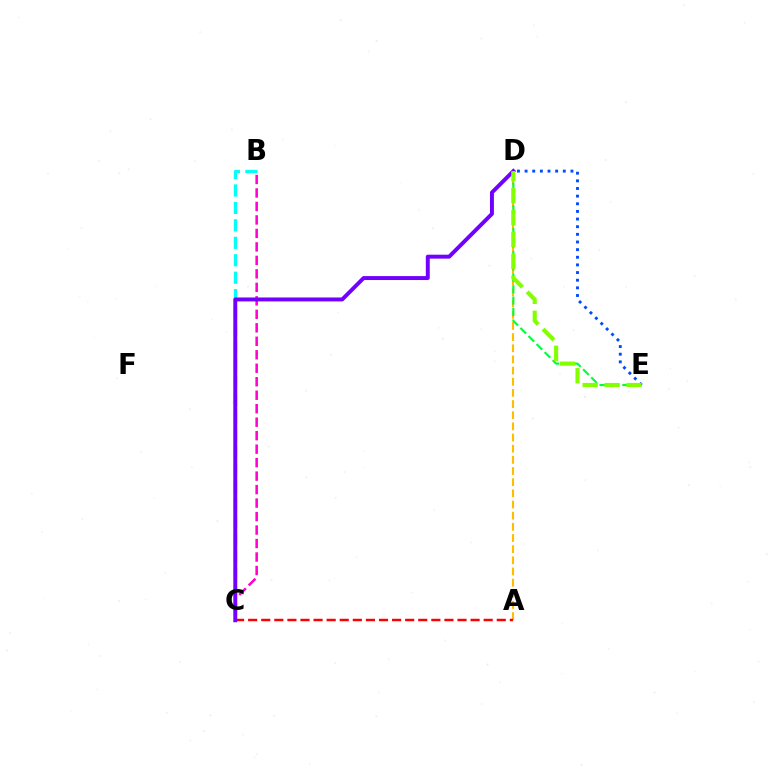{('B', 'C'): [{'color': '#00fff6', 'line_style': 'dashed', 'thickness': 2.37}, {'color': '#ff00cf', 'line_style': 'dashed', 'thickness': 1.83}], ('A', 'D'): [{'color': '#ffbd00', 'line_style': 'dashed', 'thickness': 1.52}], ('D', 'E'): [{'color': '#00ff39', 'line_style': 'dashed', 'thickness': 1.55}, {'color': '#004bff', 'line_style': 'dotted', 'thickness': 2.08}, {'color': '#84ff00', 'line_style': 'dashed', 'thickness': 2.98}], ('A', 'C'): [{'color': '#ff0000', 'line_style': 'dashed', 'thickness': 1.78}], ('C', 'D'): [{'color': '#7200ff', 'line_style': 'solid', 'thickness': 2.84}]}